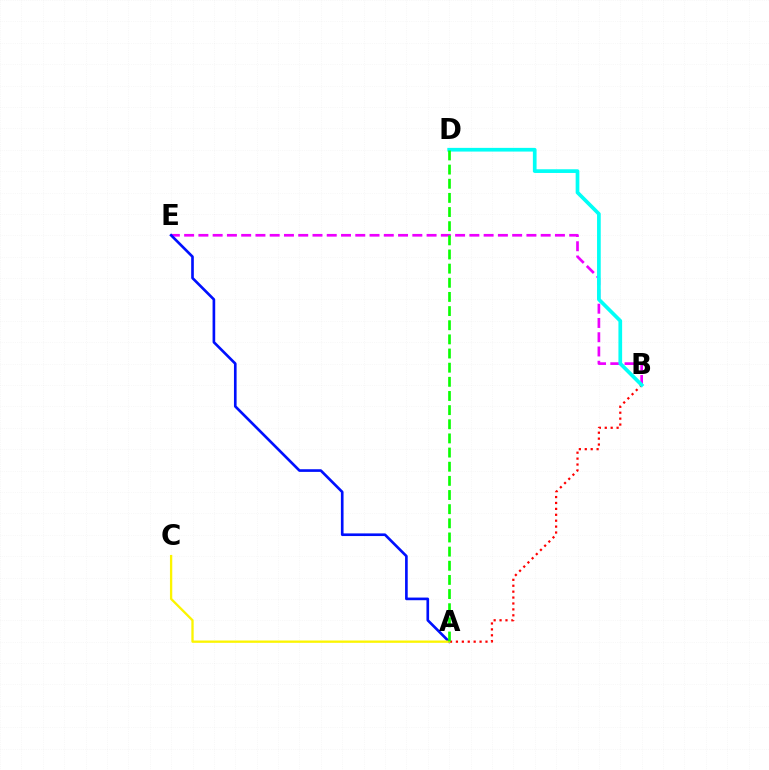{('B', 'E'): [{'color': '#ee00ff', 'line_style': 'dashed', 'thickness': 1.94}], ('A', 'E'): [{'color': '#0010ff', 'line_style': 'solid', 'thickness': 1.91}], ('A', 'B'): [{'color': '#ff0000', 'line_style': 'dotted', 'thickness': 1.61}], ('B', 'D'): [{'color': '#00fff6', 'line_style': 'solid', 'thickness': 2.66}], ('A', 'C'): [{'color': '#fcf500', 'line_style': 'solid', 'thickness': 1.67}], ('A', 'D'): [{'color': '#08ff00', 'line_style': 'dashed', 'thickness': 1.92}]}